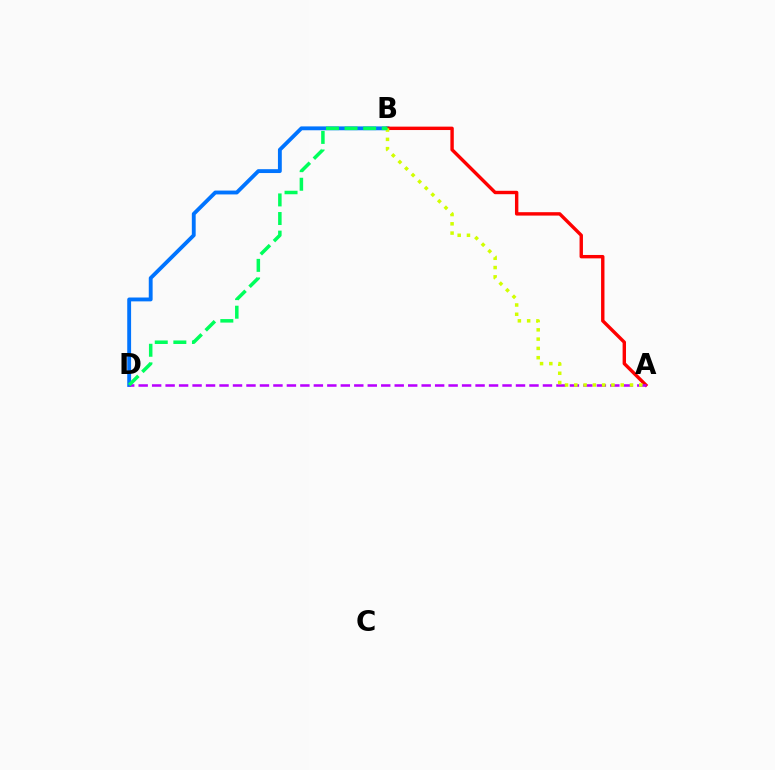{('B', 'D'): [{'color': '#0074ff', 'line_style': 'solid', 'thickness': 2.77}, {'color': '#00ff5c', 'line_style': 'dashed', 'thickness': 2.53}], ('A', 'B'): [{'color': '#ff0000', 'line_style': 'solid', 'thickness': 2.45}, {'color': '#d1ff00', 'line_style': 'dotted', 'thickness': 2.52}], ('A', 'D'): [{'color': '#b900ff', 'line_style': 'dashed', 'thickness': 1.83}]}